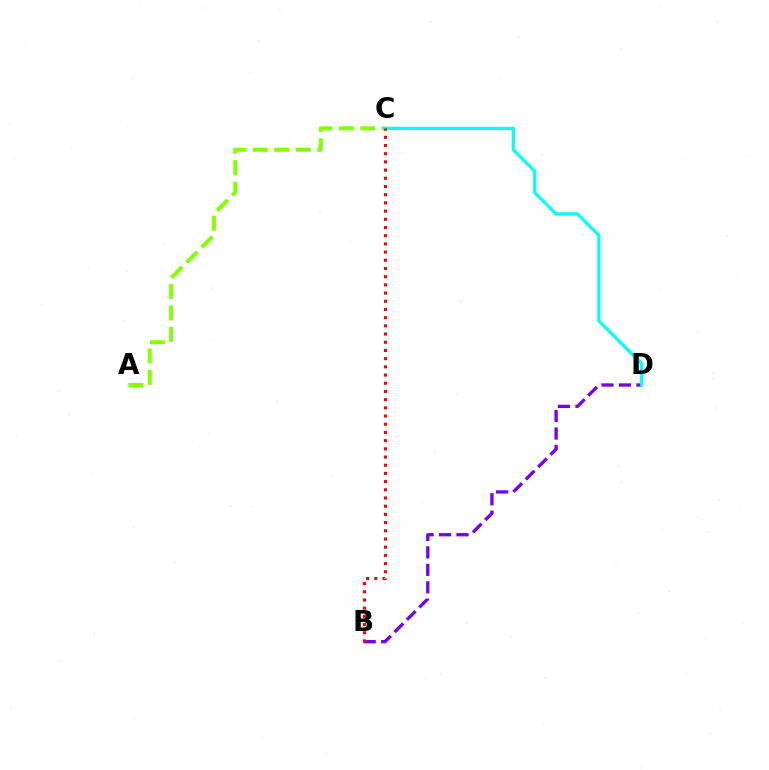{('A', 'C'): [{'color': '#84ff00', 'line_style': 'dashed', 'thickness': 2.92}], ('B', 'D'): [{'color': '#7200ff', 'line_style': 'dashed', 'thickness': 2.37}], ('C', 'D'): [{'color': '#00fff6', 'line_style': 'solid', 'thickness': 2.31}], ('B', 'C'): [{'color': '#ff0000', 'line_style': 'dotted', 'thickness': 2.23}]}